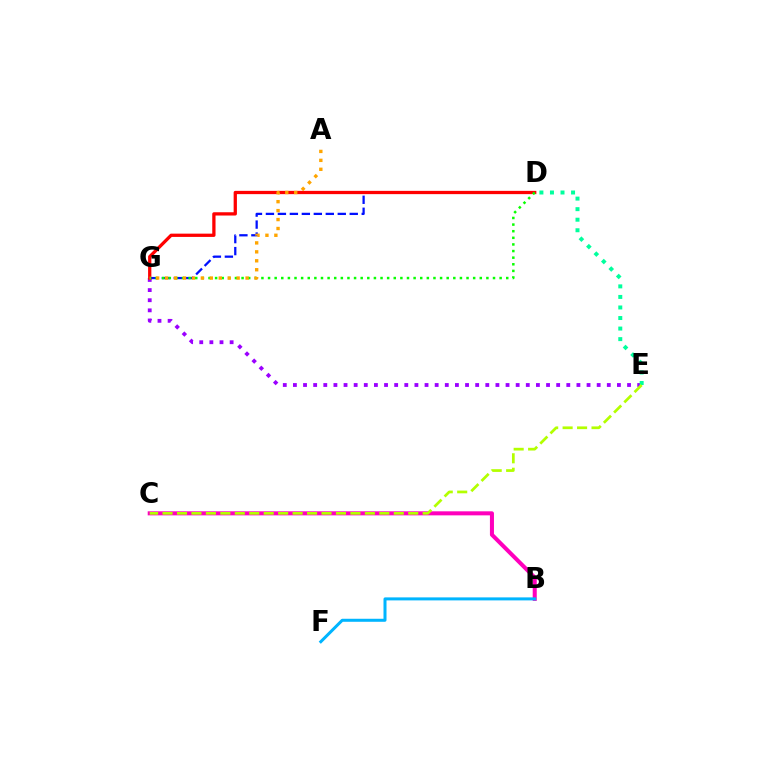{('E', 'G'): [{'color': '#9b00ff', 'line_style': 'dotted', 'thickness': 2.75}], ('B', 'C'): [{'color': '#ff00bd', 'line_style': 'solid', 'thickness': 2.91}], ('D', 'G'): [{'color': '#0010ff', 'line_style': 'dashed', 'thickness': 1.63}, {'color': '#ff0000', 'line_style': 'solid', 'thickness': 2.36}, {'color': '#08ff00', 'line_style': 'dotted', 'thickness': 1.8}], ('D', 'E'): [{'color': '#00ff9d', 'line_style': 'dotted', 'thickness': 2.87}], ('C', 'E'): [{'color': '#b3ff00', 'line_style': 'dashed', 'thickness': 1.96}], ('A', 'G'): [{'color': '#ffa500', 'line_style': 'dotted', 'thickness': 2.43}], ('B', 'F'): [{'color': '#00b5ff', 'line_style': 'solid', 'thickness': 2.17}]}